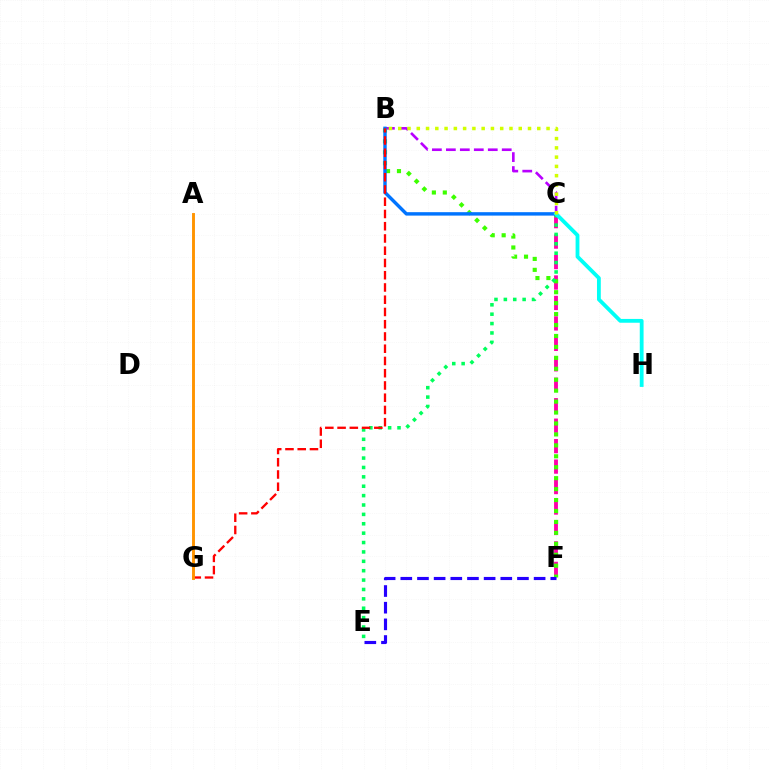{('B', 'C'): [{'color': '#b900ff', 'line_style': 'dashed', 'thickness': 1.9}, {'color': '#0074ff', 'line_style': 'solid', 'thickness': 2.47}, {'color': '#d1ff00', 'line_style': 'dotted', 'thickness': 2.52}], ('C', 'F'): [{'color': '#ff00ac', 'line_style': 'dashed', 'thickness': 2.78}], ('B', 'F'): [{'color': '#3dff00', 'line_style': 'dotted', 'thickness': 2.97}], ('C', 'E'): [{'color': '#00ff5c', 'line_style': 'dotted', 'thickness': 2.55}], ('C', 'H'): [{'color': '#00fff6', 'line_style': 'solid', 'thickness': 2.74}], ('B', 'G'): [{'color': '#ff0000', 'line_style': 'dashed', 'thickness': 1.66}], ('A', 'G'): [{'color': '#ff9400', 'line_style': 'solid', 'thickness': 2.09}], ('E', 'F'): [{'color': '#2500ff', 'line_style': 'dashed', 'thickness': 2.26}]}